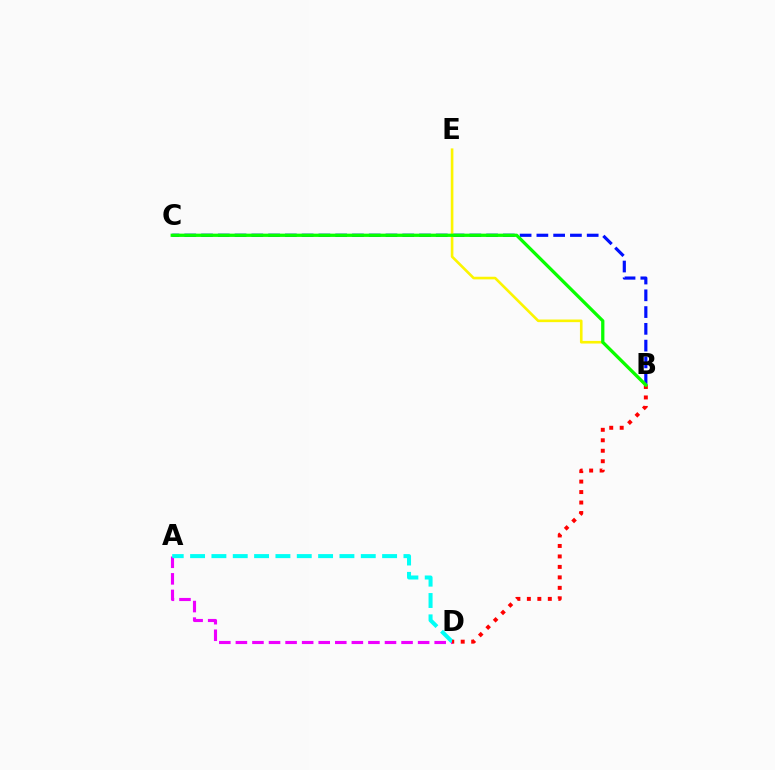{('B', 'C'): [{'color': '#0010ff', 'line_style': 'dashed', 'thickness': 2.28}, {'color': '#08ff00', 'line_style': 'solid', 'thickness': 2.35}], ('A', 'D'): [{'color': '#ee00ff', 'line_style': 'dashed', 'thickness': 2.25}, {'color': '#00fff6', 'line_style': 'dashed', 'thickness': 2.9}], ('B', 'D'): [{'color': '#ff0000', 'line_style': 'dotted', 'thickness': 2.85}], ('B', 'E'): [{'color': '#fcf500', 'line_style': 'solid', 'thickness': 1.89}]}